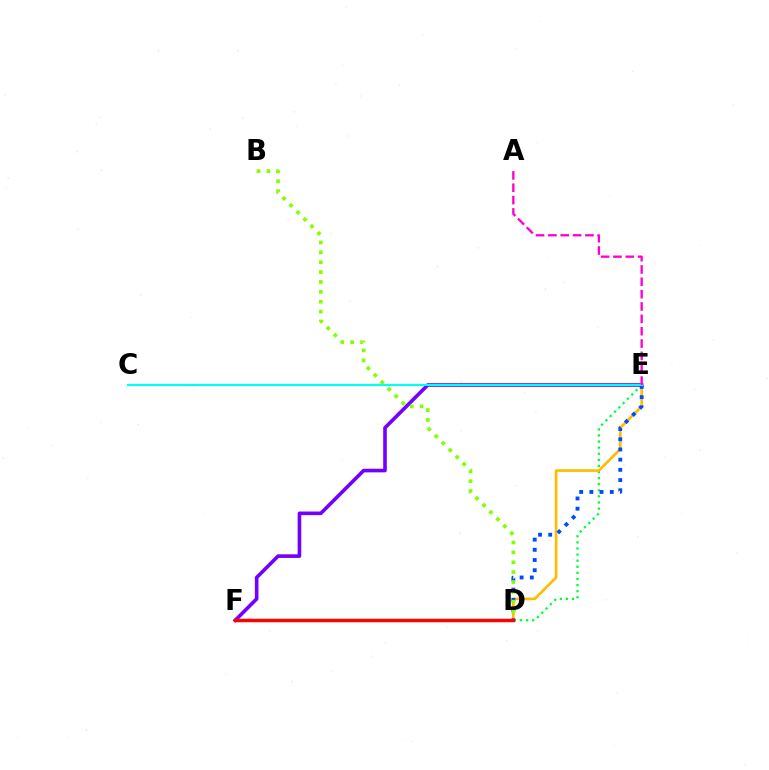{('D', 'E'): [{'color': '#00ff39', 'line_style': 'dotted', 'thickness': 1.66}, {'color': '#ffbd00', 'line_style': 'solid', 'thickness': 1.93}, {'color': '#004bff', 'line_style': 'dotted', 'thickness': 2.77}], ('E', 'F'): [{'color': '#7200ff', 'line_style': 'solid', 'thickness': 2.6}], ('B', 'D'): [{'color': '#84ff00', 'line_style': 'dotted', 'thickness': 2.68}], ('C', 'E'): [{'color': '#00fff6', 'line_style': 'solid', 'thickness': 1.54}], ('D', 'F'): [{'color': '#ff0000', 'line_style': 'solid', 'thickness': 2.48}], ('A', 'E'): [{'color': '#ff00cf', 'line_style': 'dashed', 'thickness': 1.68}]}